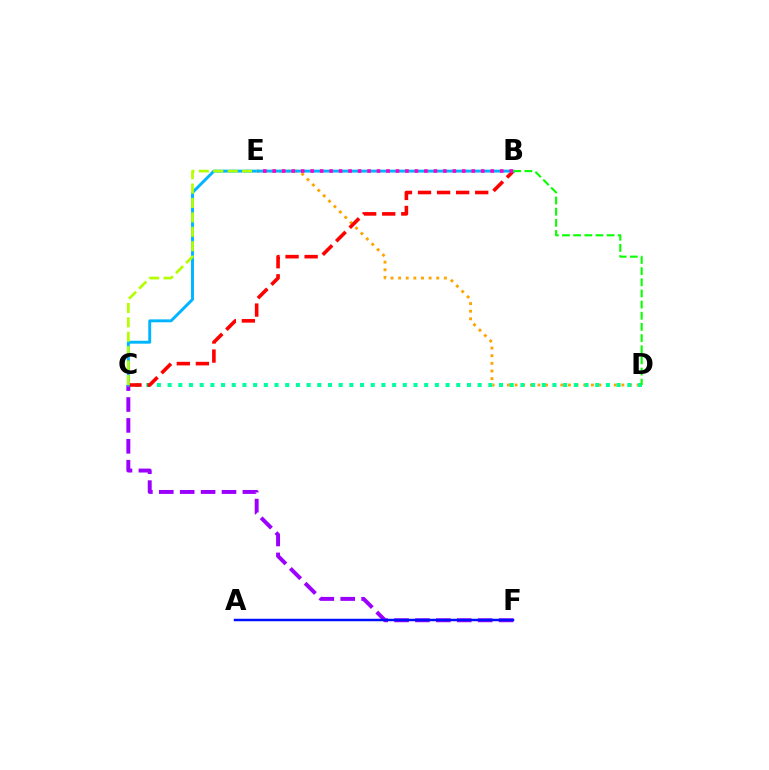{('D', 'E'): [{'color': '#ffa500', 'line_style': 'dotted', 'thickness': 2.07}], ('C', 'F'): [{'color': '#9b00ff', 'line_style': 'dashed', 'thickness': 2.84}], ('C', 'D'): [{'color': '#00ff9d', 'line_style': 'dotted', 'thickness': 2.9}], ('B', 'C'): [{'color': '#ff0000', 'line_style': 'dashed', 'thickness': 2.59}, {'color': '#00b5ff', 'line_style': 'solid', 'thickness': 2.1}], ('A', 'F'): [{'color': '#0010ff', 'line_style': 'solid', 'thickness': 1.78}], ('B', 'E'): [{'color': '#ff00bd', 'line_style': 'dotted', 'thickness': 2.58}], ('C', 'E'): [{'color': '#b3ff00', 'line_style': 'dashed', 'thickness': 1.96}], ('B', 'D'): [{'color': '#08ff00', 'line_style': 'dashed', 'thickness': 1.52}]}